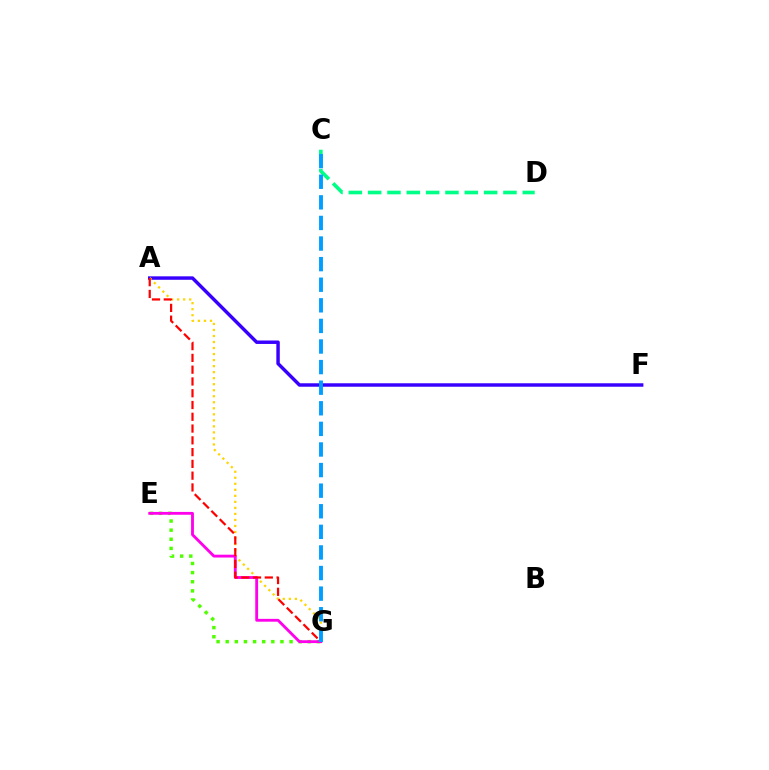{('A', 'F'): [{'color': '#3700ff', 'line_style': 'solid', 'thickness': 2.48}], ('A', 'G'): [{'color': '#ffd500', 'line_style': 'dotted', 'thickness': 1.64}, {'color': '#ff0000', 'line_style': 'dashed', 'thickness': 1.6}], ('E', 'G'): [{'color': '#4fff00', 'line_style': 'dotted', 'thickness': 2.48}, {'color': '#ff00ed', 'line_style': 'solid', 'thickness': 2.04}], ('C', 'D'): [{'color': '#00ff86', 'line_style': 'dashed', 'thickness': 2.63}], ('C', 'G'): [{'color': '#009eff', 'line_style': 'dashed', 'thickness': 2.8}]}